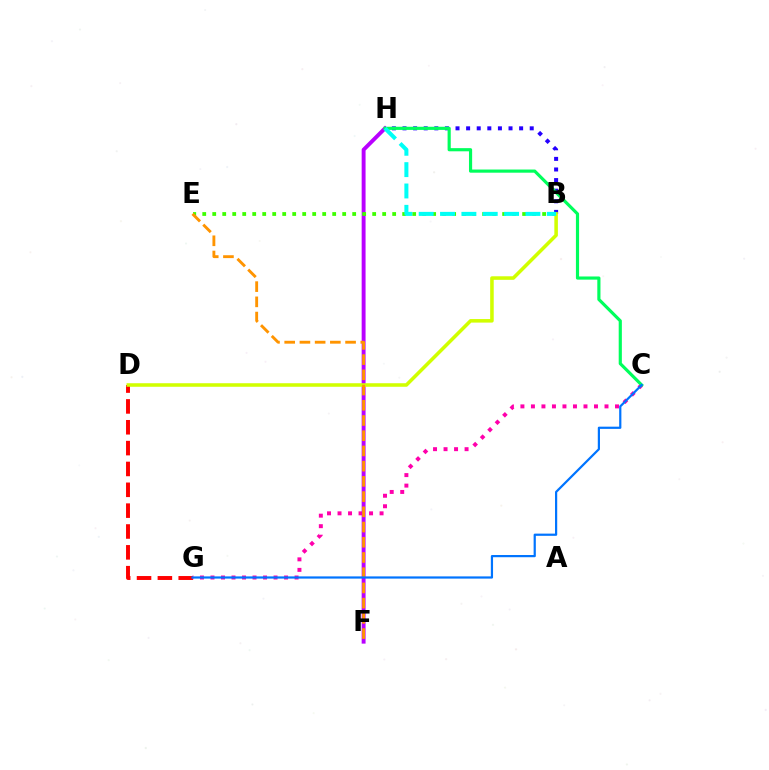{('B', 'H'): [{'color': '#2500ff', 'line_style': 'dotted', 'thickness': 2.88}, {'color': '#00fff6', 'line_style': 'dashed', 'thickness': 2.9}], ('D', 'G'): [{'color': '#ff0000', 'line_style': 'dashed', 'thickness': 2.83}], ('C', 'G'): [{'color': '#ff00ac', 'line_style': 'dotted', 'thickness': 2.86}, {'color': '#0074ff', 'line_style': 'solid', 'thickness': 1.59}], ('F', 'H'): [{'color': '#b900ff', 'line_style': 'solid', 'thickness': 2.81}], ('C', 'H'): [{'color': '#00ff5c', 'line_style': 'solid', 'thickness': 2.28}], ('B', 'E'): [{'color': '#3dff00', 'line_style': 'dotted', 'thickness': 2.72}], ('B', 'D'): [{'color': '#d1ff00', 'line_style': 'solid', 'thickness': 2.55}], ('E', 'F'): [{'color': '#ff9400', 'line_style': 'dashed', 'thickness': 2.07}]}